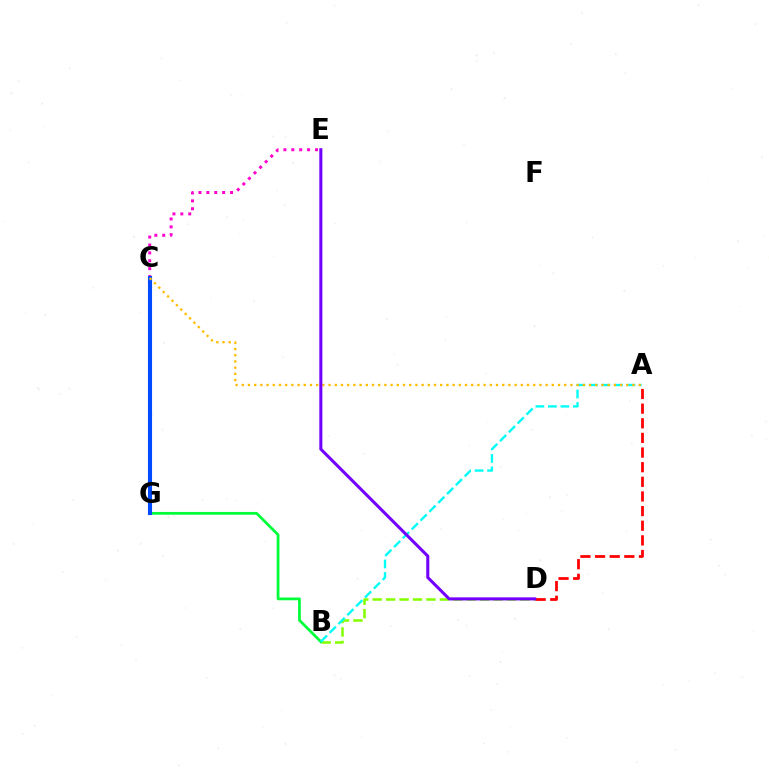{('C', 'E'): [{'color': '#ff00cf', 'line_style': 'dotted', 'thickness': 2.15}], ('B', 'D'): [{'color': '#84ff00', 'line_style': 'dashed', 'thickness': 1.82}], ('B', 'G'): [{'color': '#00ff39', 'line_style': 'solid', 'thickness': 1.99}], ('A', 'B'): [{'color': '#00fff6', 'line_style': 'dashed', 'thickness': 1.7}], ('C', 'G'): [{'color': '#004bff', 'line_style': 'solid', 'thickness': 2.95}], ('A', 'D'): [{'color': '#ff0000', 'line_style': 'dashed', 'thickness': 1.99}], ('A', 'C'): [{'color': '#ffbd00', 'line_style': 'dotted', 'thickness': 1.68}], ('D', 'E'): [{'color': '#7200ff', 'line_style': 'solid', 'thickness': 2.19}]}